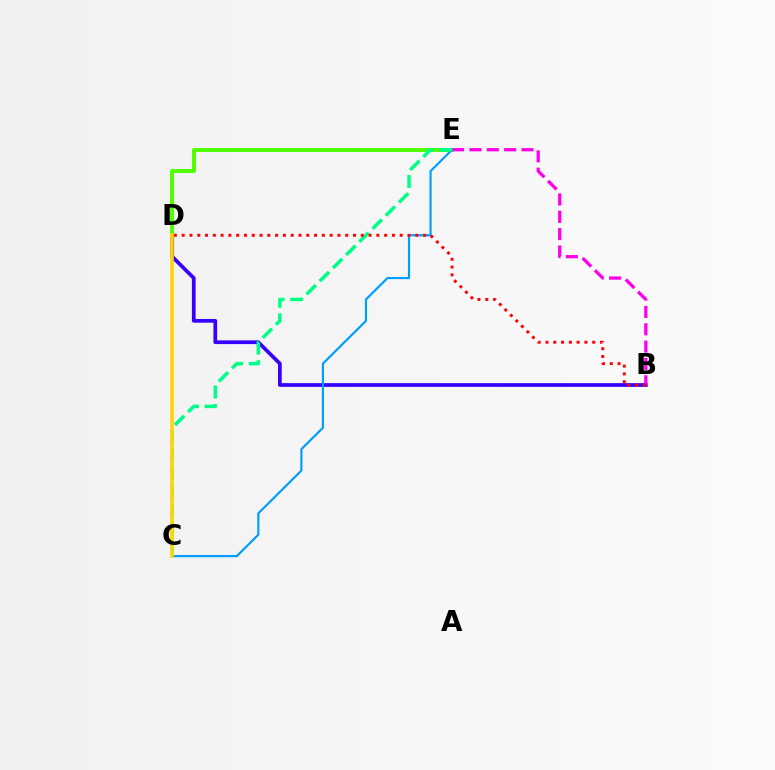{('B', 'D'): [{'color': '#3700ff', 'line_style': 'solid', 'thickness': 2.68}, {'color': '#ff0000', 'line_style': 'dotted', 'thickness': 2.12}], ('D', 'E'): [{'color': '#4fff00', 'line_style': 'solid', 'thickness': 2.83}], ('B', 'E'): [{'color': '#ff00ed', 'line_style': 'dashed', 'thickness': 2.36}], ('C', 'E'): [{'color': '#009eff', 'line_style': 'solid', 'thickness': 1.57}, {'color': '#00ff86', 'line_style': 'dashed', 'thickness': 2.53}], ('C', 'D'): [{'color': '#ffd500', 'line_style': 'solid', 'thickness': 2.55}]}